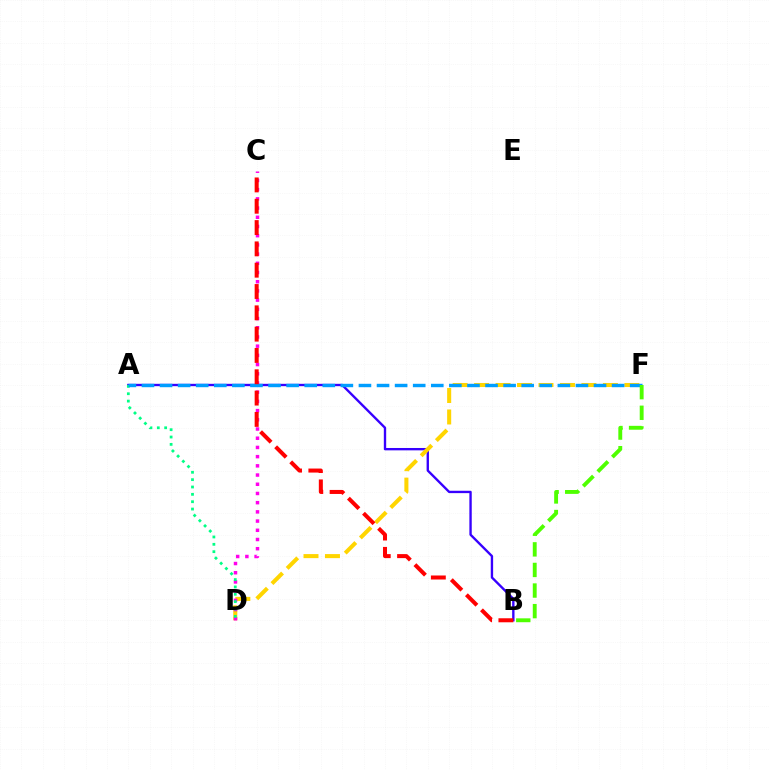{('A', 'B'): [{'color': '#3700ff', 'line_style': 'solid', 'thickness': 1.7}], ('D', 'F'): [{'color': '#ffd500', 'line_style': 'dashed', 'thickness': 2.92}], ('C', 'D'): [{'color': '#ff00ed', 'line_style': 'dotted', 'thickness': 2.5}], ('A', 'D'): [{'color': '#00ff86', 'line_style': 'dotted', 'thickness': 2.0}], ('A', 'F'): [{'color': '#009eff', 'line_style': 'dashed', 'thickness': 2.46}], ('B', 'F'): [{'color': '#4fff00', 'line_style': 'dashed', 'thickness': 2.8}], ('B', 'C'): [{'color': '#ff0000', 'line_style': 'dashed', 'thickness': 2.9}]}